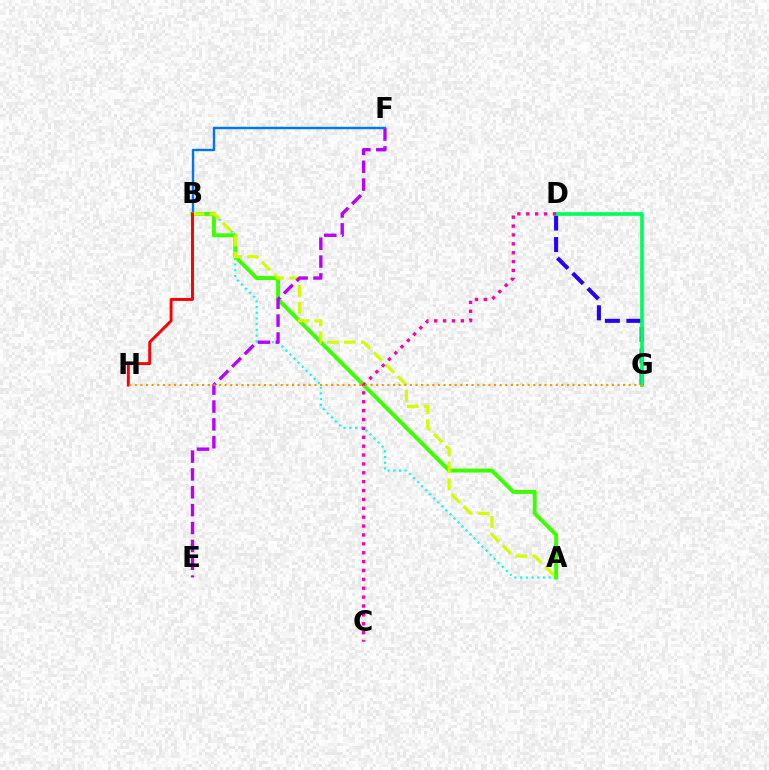{('A', 'B'): [{'color': '#00fff6', 'line_style': 'dotted', 'thickness': 1.55}, {'color': '#3dff00', 'line_style': 'solid', 'thickness': 2.85}, {'color': '#d1ff00', 'line_style': 'dashed', 'thickness': 2.31}], ('D', 'G'): [{'color': '#2500ff', 'line_style': 'dashed', 'thickness': 2.92}, {'color': '#00ff5c', 'line_style': 'solid', 'thickness': 2.65}], ('B', 'F'): [{'color': '#0074ff', 'line_style': 'solid', 'thickness': 1.72}], ('E', 'F'): [{'color': '#b900ff', 'line_style': 'dashed', 'thickness': 2.43}], ('C', 'D'): [{'color': '#ff00ac', 'line_style': 'dotted', 'thickness': 2.41}], ('B', 'H'): [{'color': '#ff0000', 'line_style': 'solid', 'thickness': 2.12}], ('G', 'H'): [{'color': '#ff9400', 'line_style': 'dotted', 'thickness': 1.52}]}